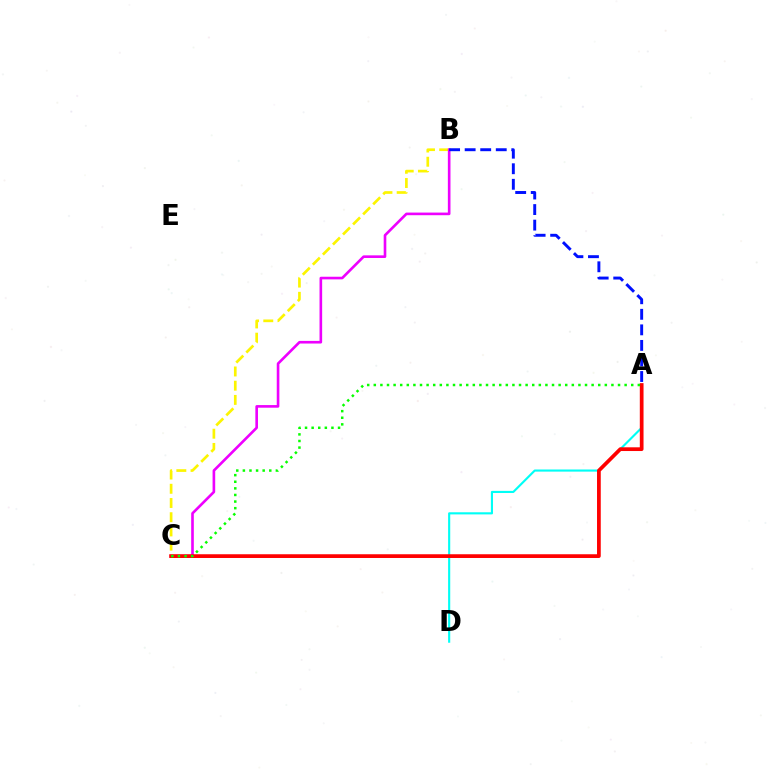{('B', 'C'): [{'color': '#fcf500', 'line_style': 'dashed', 'thickness': 1.93}, {'color': '#ee00ff', 'line_style': 'solid', 'thickness': 1.89}], ('A', 'D'): [{'color': '#00fff6', 'line_style': 'solid', 'thickness': 1.53}], ('A', 'C'): [{'color': '#ff0000', 'line_style': 'solid', 'thickness': 2.68}, {'color': '#08ff00', 'line_style': 'dotted', 'thickness': 1.79}], ('A', 'B'): [{'color': '#0010ff', 'line_style': 'dashed', 'thickness': 2.11}]}